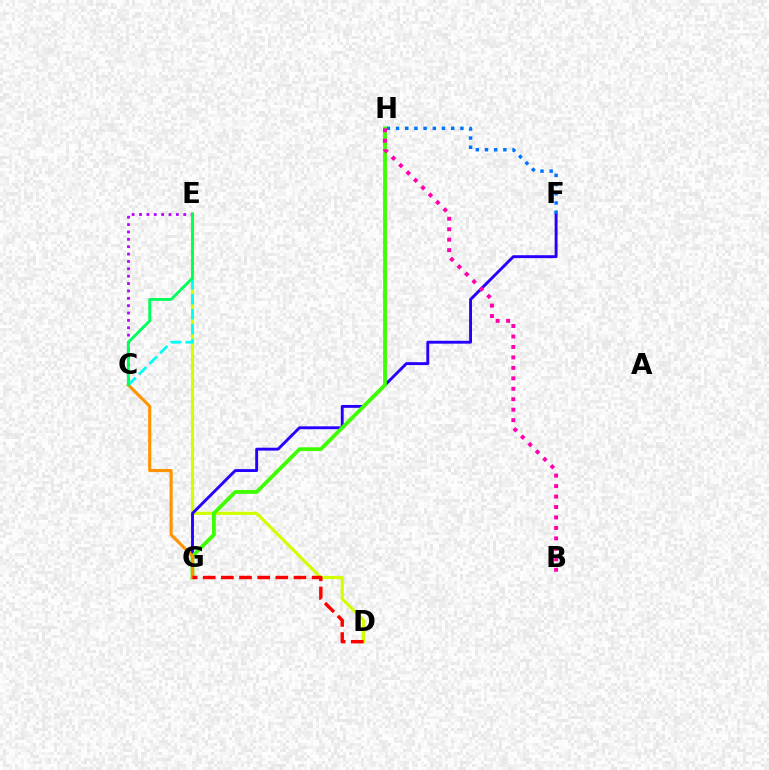{('D', 'E'): [{'color': '#d1ff00', 'line_style': 'solid', 'thickness': 2.27}], ('C', 'E'): [{'color': '#b900ff', 'line_style': 'dotted', 'thickness': 2.0}, {'color': '#00fff6', 'line_style': 'dashed', 'thickness': 2.03}, {'color': '#00ff5c', 'line_style': 'solid', 'thickness': 2.05}], ('F', 'G'): [{'color': '#2500ff', 'line_style': 'solid', 'thickness': 2.08}], ('F', 'H'): [{'color': '#0074ff', 'line_style': 'dotted', 'thickness': 2.5}], ('G', 'H'): [{'color': '#3dff00', 'line_style': 'solid', 'thickness': 2.72}], ('B', 'H'): [{'color': '#ff00ac', 'line_style': 'dotted', 'thickness': 2.84}], ('C', 'G'): [{'color': '#ff9400', 'line_style': 'solid', 'thickness': 2.24}], ('D', 'G'): [{'color': '#ff0000', 'line_style': 'dashed', 'thickness': 2.47}]}